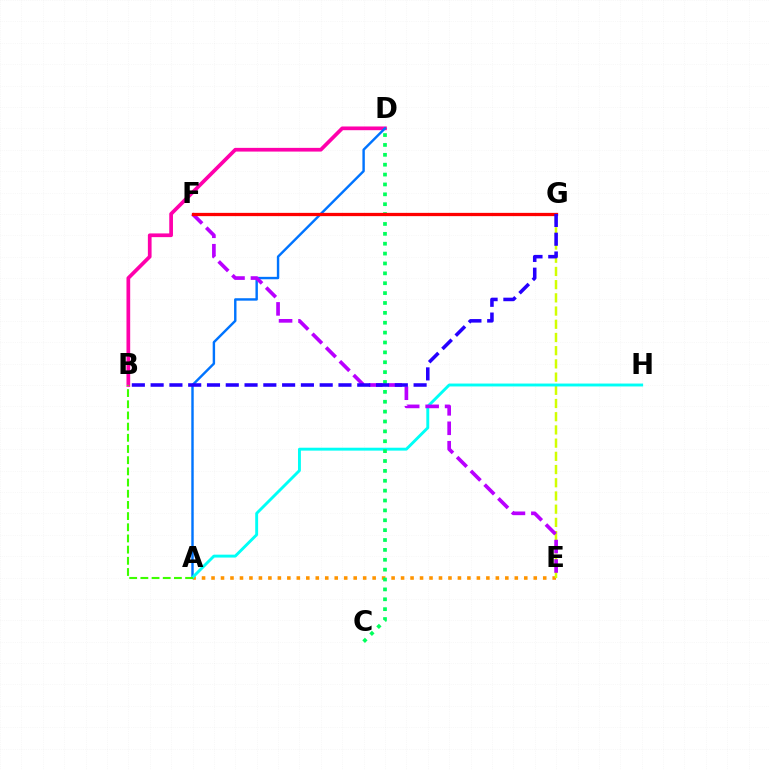{('B', 'D'): [{'color': '#ff00ac', 'line_style': 'solid', 'thickness': 2.67}], ('A', 'E'): [{'color': '#ff9400', 'line_style': 'dotted', 'thickness': 2.57}], ('E', 'G'): [{'color': '#d1ff00', 'line_style': 'dashed', 'thickness': 1.79}], ('A', 'D'): [{'color': '#0074ff', 'line_style': 'solid', 'thickness': 1.74}], ('A', 'H'): [{'color': '#00fff6', 'line_style': 'solid', 'thickness': 2.09}], ('E', 'F'): [{'color': '#b900ff', 'line_style': 'dashed', 'thickness': 2.64}], ('C', 'D'): [{'color': '#00ff5c', 'line_style': 'dotted', 'thickness': 2.68}], ('F', 'G'): [{'color': '#ff0000', 'line_style': 'solid', 'thickness': 2.35}], ('B', 'G'): [{'color': '#2500ff', 'line_style': 'dashed', 'thickness': 2.55}], ('A', 'B'): [{'color': '#3dff00', 'line_style': 'dashed', 'thickness': 1.52}]}